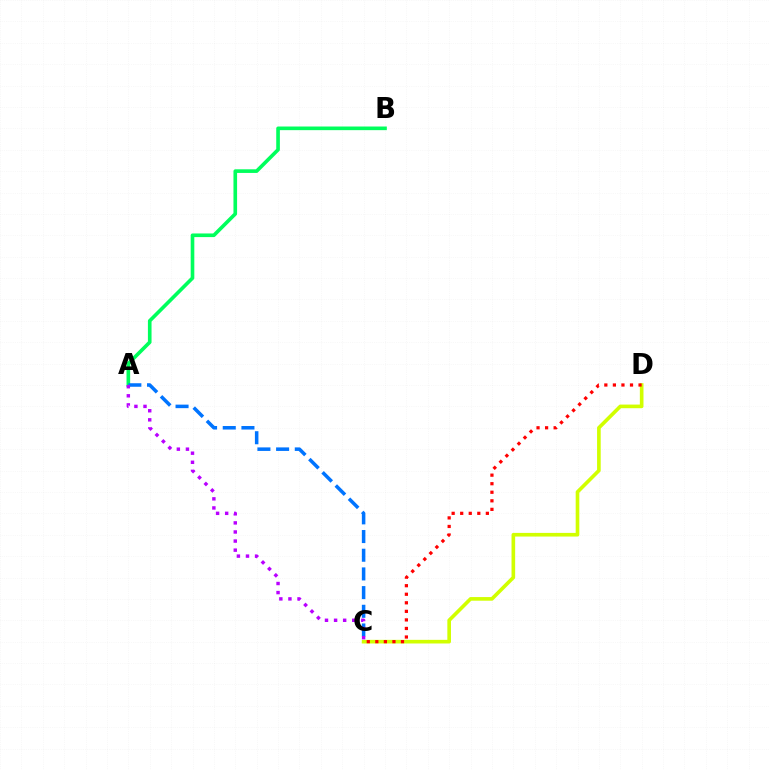{('A', 'B'): [{'color': '#00ff5c', 'line_style': 'solid', 'thickness': 2.62}], ('C', 'D'): [{'color': '#d1ff00', 'line_style': 'solid', 'thickness': 2.62}, {'color': '#ff0000', 'line_style': 'dotted', 'thickness': 2.32}], ('A', 'C'): [{'color': '#0074ff', 'line_style': 'dashed', 'thickness': 2.54}, {'color': '#b900ff', 'line_style': 'dotted', 'thickness': 2.47}]}